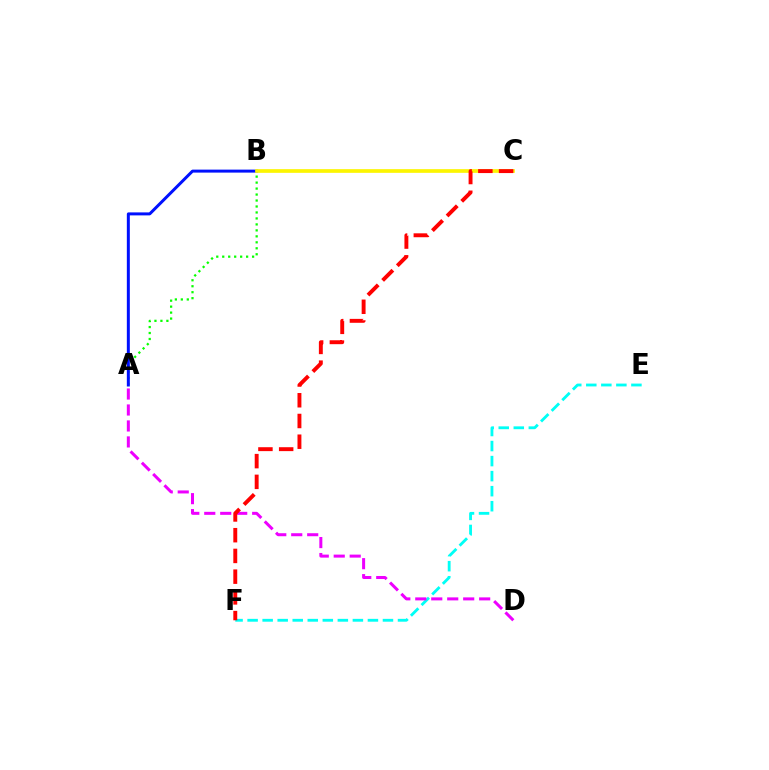{('A', 'B'): [{'color': '#08ff00', 'line_style': 'dotted', 'thickness': 1.62}, {'color': '#0010ff', 'line_style': 'solid', 'thickness': 2.15}], ('E', 'F'): [{'color': '#00fff6', 'line_style': 'dashed', 'thickness': 2.04}], ('A', 'D'): [{'color': '#ee00ff', 'line_style': 'dashed', 'thickness': 2.17}], ('B', 'C'): [{'color': '#fcf500', 'line_style': 'solid', 'thickness': 2.65}], ('C', 'F'): [{'color': '#ff0000', 'line_style': 'dashed', 'thickness': 2.82}]}